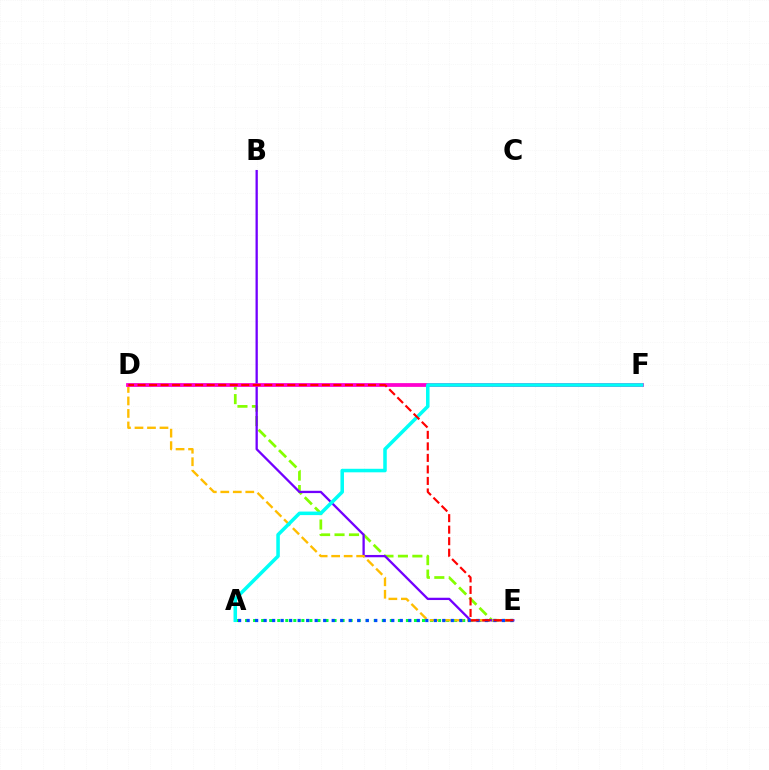{('D', 'E'): [{'color': '#84ff00', 'line_style': 'dashed', 'thickness': 1.96}, {'color': '#ffbd00', 'line_style': 'dashed', 'thickness': 1.7}, {'color': '#ff0000', 'line_style': 'dashed', 'thickness': 1.56}], ('A', 'E'): [{'color': '#00ff39', 'line_style': 'dotted', 'thickness': 2.19}, {'color': '#004bff', 'line_style': 'dotted', 'thickness': 2.31}], ('B', 'E'): [{'color': '#7200ff', 'line_style': 'solid', 'thickness': 1.65}], ('D', 'F'): [{'color': '#ff00cf', 'line_style': 'solid', 'thickness': 2.71}], ('A', 'F'): [{'color': '#00fff6', 'line_style': 'solid', 'thickness': 2.54}]}